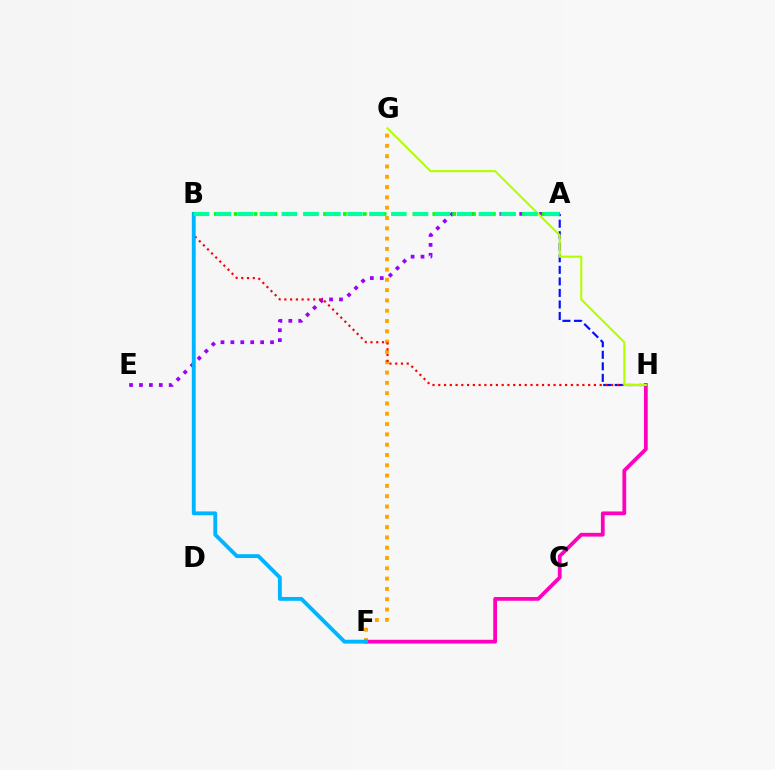{('F', 'G'): [{'color': '#ffa500', 'line_style': 'dotted', 'thickness': 2.8}], ('F', 'H'): [{'color': '#ff00bd', 'line_style': 'solid', 'thickness': 2.71}], ('A', 'H'): [{'color': '#0010ff', 'line_style': 'dashed', 'thickness': 1.57}], ('A', 'E'): [{'color': '#9b00ff', 'line_style': 'dotted', 'thickness': 2.69}], ('B', 'H'): [{'color': '#ff0000', 'line_style': 'dotted', 'thickness': 1.57}], ('A', 'B'): [{'color': '#08ff00', 'line_style': 'dotted', 'thickness': 2.7}, {'color': '#00ff9d', 'line_style': 'dashed', 'thickness': 2.97}], ('G', 'H'): [{'color': '#b3ff00', 'line_style': 'solid', 'thickness': 1.51}], ('B', 'F'): [{'color': '#00b5ff', 'line_style': 'solid', 'thickness': 2.78}]}